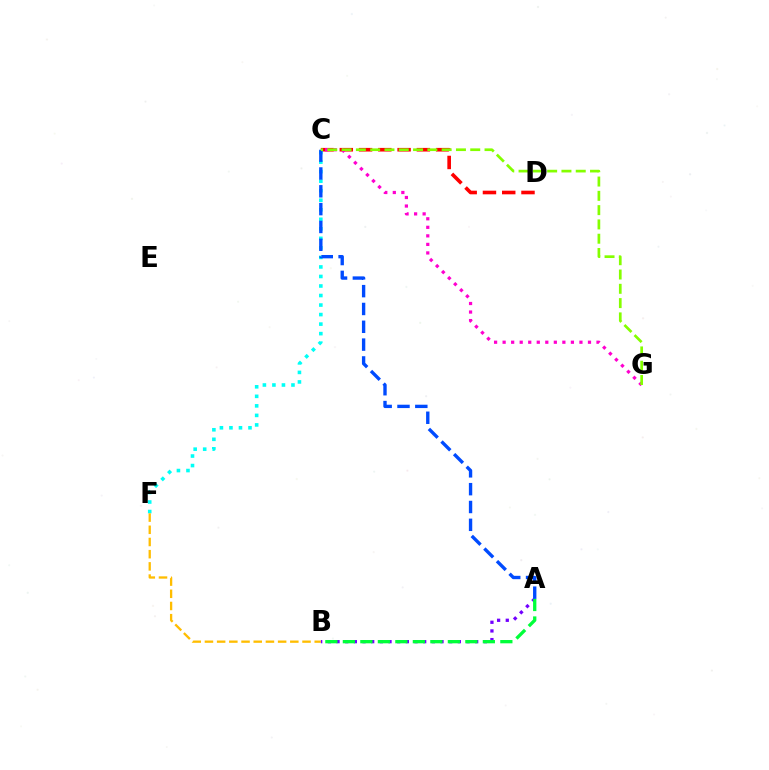{('A', 'B'): [{'color': '#7200ff', 'line_style': 'dotted', 'thickness': 2.35}, {'color': '#00ff39', 'line_style': 'dashed', 'thickness': 2.38}], ('C', 'D'): [{'color': '#ff0000', 'line_style': 'dashed', 'thickness': 2.62}], ('C', 'F'): [{'color': '#00fff6', 'line_style': 'dotted', 'thickness': 2.59}], ('B', 'F'): [{'color': '#ffbd00', 'line_style': 'dashed', 'thickness': 1.66}], ('C', 'G'): [{'color': '#ff00cf', 'line_style': 'dotted', 'thickness': 2.32}, {'color': '#84ff00', 'line_style': 'dashed', 'thickness': 1.94}], ('A', 'C'): [{'color': '#004bff', 'line_style': 'dashed', 'thickness': 2.42}]}